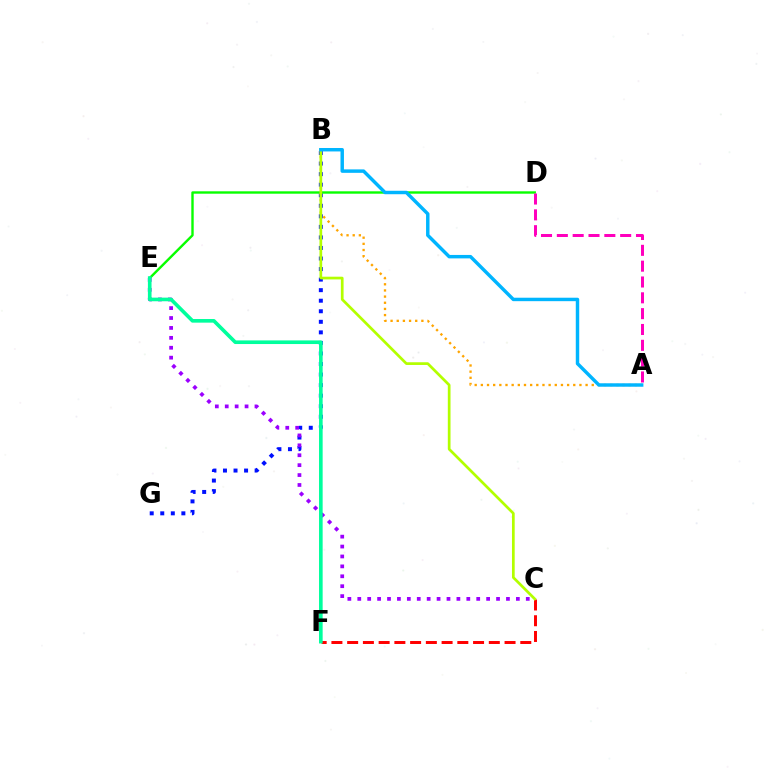{('B', 'G'): [{'color': '#0010ff', 'line_style': 'dotted', 'thickness': 2.87}], ('D', 'E'): [{'color': '#08ff00', 'line_style': 'solid', 'thickness': 1.73}], ('C', 'F'): [{'color': '#ff0000', 'line_style': 'dashed', 'thickness': 2.14}], ('A', 'B'): [{'color': '#ffa500', 'line_style': 'dotted', 'thickness': 1.67}, {'color': '#00b5ff', 'line_style': 'solid', 'thickness': 2.48}], ('B', 'C'): [{'color': '#b3ff00', 'line_style': 'solid', 'thickness': 1.95}], ('A', 'D'): [{'color': '#ff00bd', 'line_style': 'dashed', 'thickness': 2.15}], ('C', 'E'): [{'color': '#9b00ff', 'line_style': 'dotted', 'thickness': 2.69}], ('E', 'F'): [{'color': '#00ff9d', 'line_style': 'solid', 'thickness': 2.61}]}